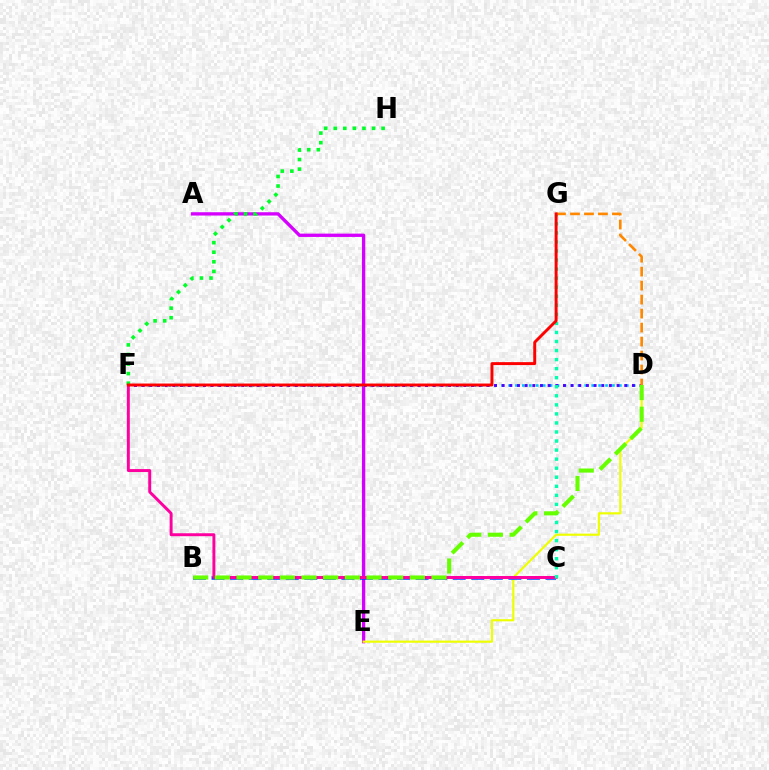{('A', 'E'): [{'color': '#d600ff', 'line_style': 'solid', 'thickness': 2.39}], ('D', 'F'): [{'color': '#00c7ff', 'line_style': 'dotted', 'thickness': 1.88}, {'color': '#4f00ff', 'line_style': 'dotted', 'thickness': 2.08}], ('D', 'E'): [{'color': '#eeff00', 'line_style': 'solid', 'thickness': 1.56}], ('B', 'C'): [{'color': '#003fff', 'line_style': 'dashed', 'thickness': 2.52}], ('C', 'F'): [{'color': '#ff00a0', 'line_style': 'solid', 'thickness': 2.12}], ('F', 'H'): [{'color': '#00ff27', 'line_style': 'dotted', 'thickness': 2.6}], ('C', 'G'): [{'color': '#00ffaf', 'line_style': 'dotted', 'thickness': 2.46}], ('D', 'G'): [{'color': '#ff8800', 'line_style': 'dashed', 'thickness': 1.9}], ('F', 'G'): [{'color': '#ff0000', 'line_style': 'solid', 'thickness': 2.12}], ('B', 'D'): [{'color': '#66ff00', 'line_style': 'dashed', 'thickness': 2.94}]}